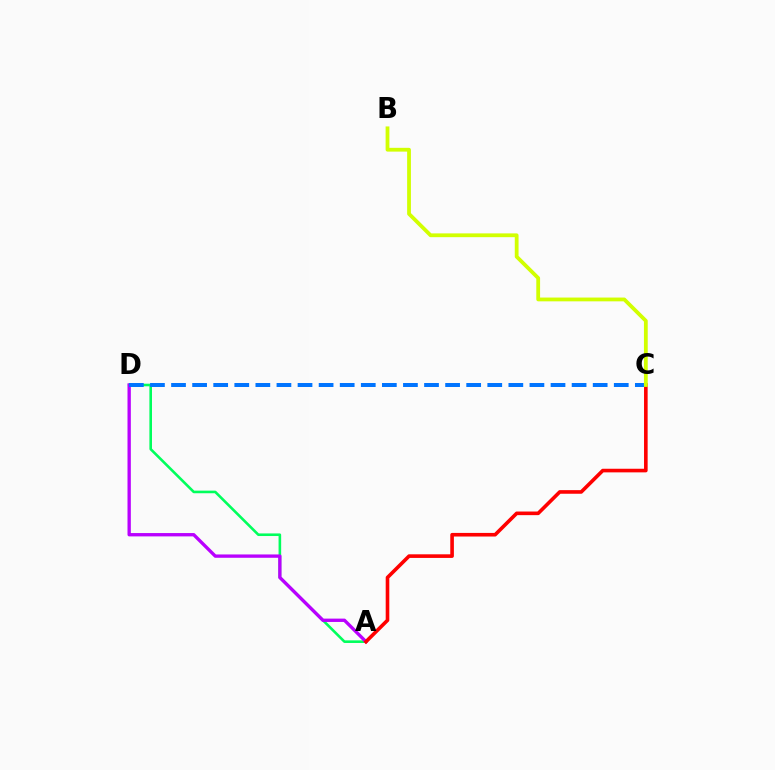{('A', 'D'): [{'color': '#00ff5c', 'line_style': 'solid', 'thickness': 1.88}, {'color': '#b900ff', 'line_style': 'solid', 'thickness': 2.4}], ('A', 'C'): [{'color': '#ff0000', 'line_style': 'solid', 'thickness': 2.6}], ('C', 'D'): [{'color': '#0074ff', 'line_style': 'dashed', 'thickness': 2.86}], ('B', 'C'): [{'color': '#d1ff00', 'line_style': 'solid', 'thickness': 2.72}]}